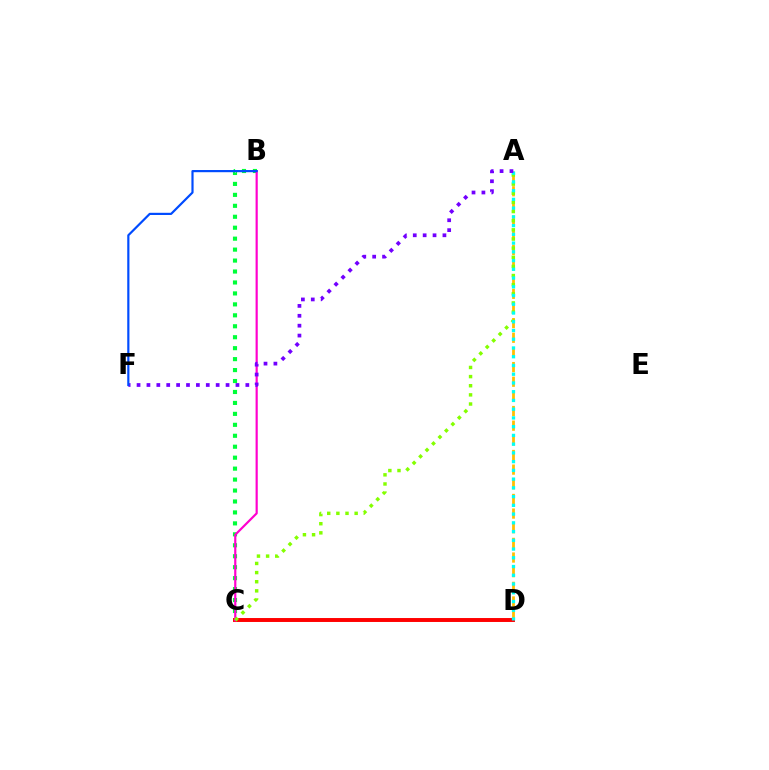{('A', 'D'): [{'color': '#ffbd00', 'line_style': 'dashed', 'thickness': 1.99}, {'color': '#00fff6', 'line_style': 'dotted', 'thickness': 2.38}], ('C', 'D'): [{'color': '#ff0000', 'line_style': 'solid', 'thickness': 2.83}], ('B', 'C'): [{'color': '#00ff39', 'line_style': 'dotted', 'thickness': 2.98}, {'color': '#ff00cf', 'line_style': 'solid', 'thickness': 1.57}], ('A', 'C'): [{'color': '#84ff00', 'line_style': 'dotted', 'thickness': 2.48}], ('A', 'F'): [{'color': '#7200ff', 'line_style': 'dotted', 'thickness': 2.69}], ('B', 'F'): [{'color': '#004bff', 'line_style': 'solid', 'thickness': 1.57}]}